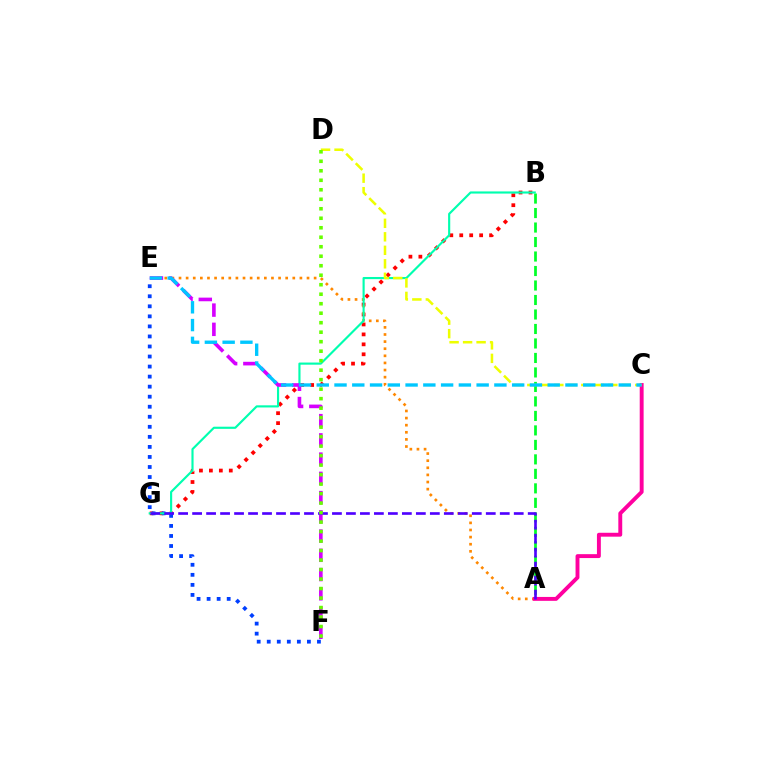{('A', 'B'): [{'color': '#00ff27', 'line_style': 'dashed', 'thickness': 1.97}], ('B', 'G'): [{'color': '#ff0000', 'line_style': 'dotted', 'thickness': 2.7}, {'color': '#00ffaf', 'line_style': 'solid', 'thickness': 1.55}], ('E', 'F'): [{'color': '#003fff', 'line_style': 'dotted', 'thickness': 2.73}, {'color': '#d600ff', 'line_style': 'dashed', 'thickness': 2.61}], ('A', 'E'): [{'color': '#ff8800', 'line_style': 'dotted', 'thickness': 1.93}], ('A', 'C'): [{'color': '#ff00a0', 'line_style': 'solid', 'thickness': 2.81}], ('C', 'D'): [{'color': '#eeff00', 'line_style': 'dashed', 'thickness': 1.83}], ('C', 'E'): [{'color': '#00c7ff', 'line_style': 'dashed', 'thickness': 2.41}], ('A', 'G'): [{'color': '#4f00ff', 'line_style': 'dashed', 'thickness': 1.9}], ('D', 'F'): [{'color': '#66ff00', 'line_style': 'dotted', 'thickness': 2.58}]}